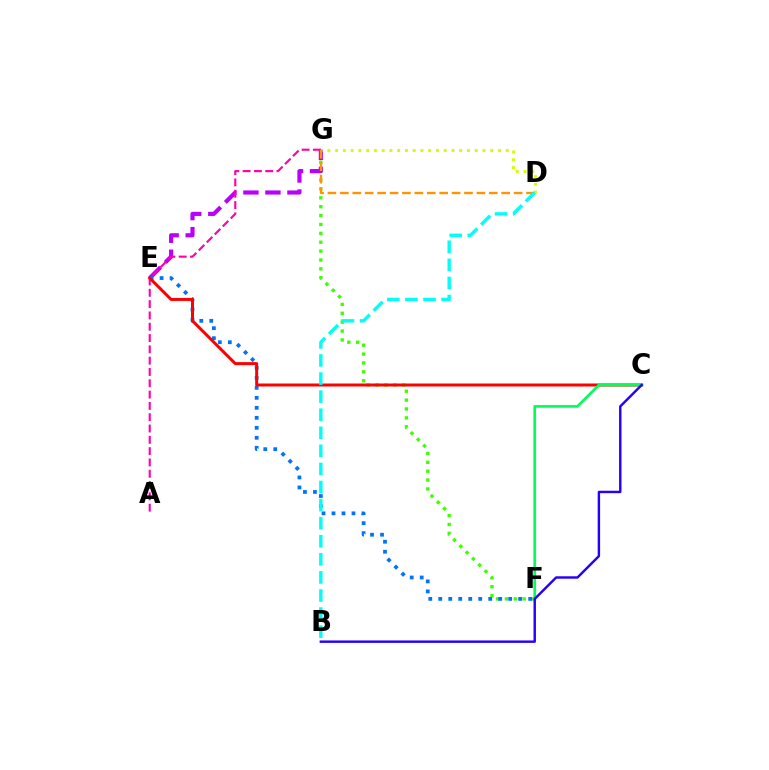{('F', 'G'): [{'color': '#3dff00', 'line_style': 'dotted', 'thickness': 2.41}], ('E', 'G'): [{'color': '#b900ff', 'line_style': 'dashed', 'thickness': 2.99}], ('E', 'F'): [{'color': '#0074ff', 'line_style': 'dotted', 'thickness': 2.71}], ('D', 'G'): [{'color': '#d1ff00', 'line_style': 'dotted', 'thickness': 2.11}, {'color': '#ff9400', 'line_style': 'dashed', 'thickness': 1.69}], ('A', 'G'): [{'color': '#ff00ac', 'line_style': 'dashed', 'thickness': 1.54}], ('C', 'E'): [{'color': '#ff0000', 'line_style': 'solid', 'thickness': 2.16}], ('B', 'D'): [{'color': '#00fff6', 'line_style': 'dashed', 'thickness': 2.46}], ('C', 'F'): [{'color': '#00ff5c', 'line_style': 'solid', 'thickness': 1.94}], ('B', 'C'): [{'color': '#2500ff', 'line_style': 'solid', 'thickness': 1.75}]}